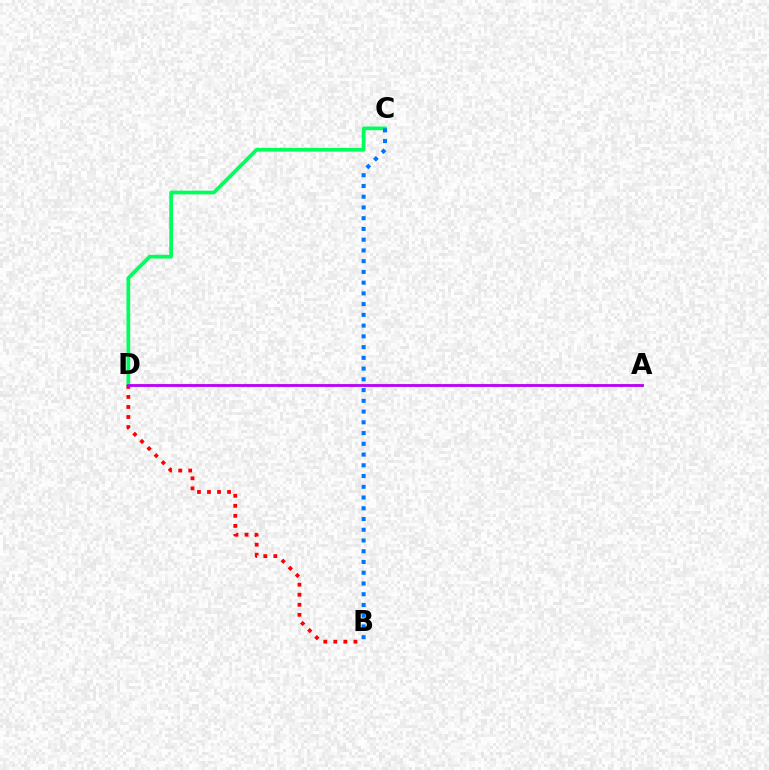{('C', 'D'): [{'color': '#00ff5c', 'line_style': 'solid', 'thickness': 2.68}], ('B', 'C'): [{'color': '#0074ff', 'line_style': 'dotted', 'thickness': 2.92}], ('A', 'D'): [{'color': '#d1ff00', 'line_style': 'dashed', 'thickness': 1.61}, {'color': '#b900ff', 'line_style': 'solid', 'thickness': 2.02}], ('B', 'D'): [{'color': '#ff0000', 'line_style': 'dotted', 'thickness': 2.73}]}